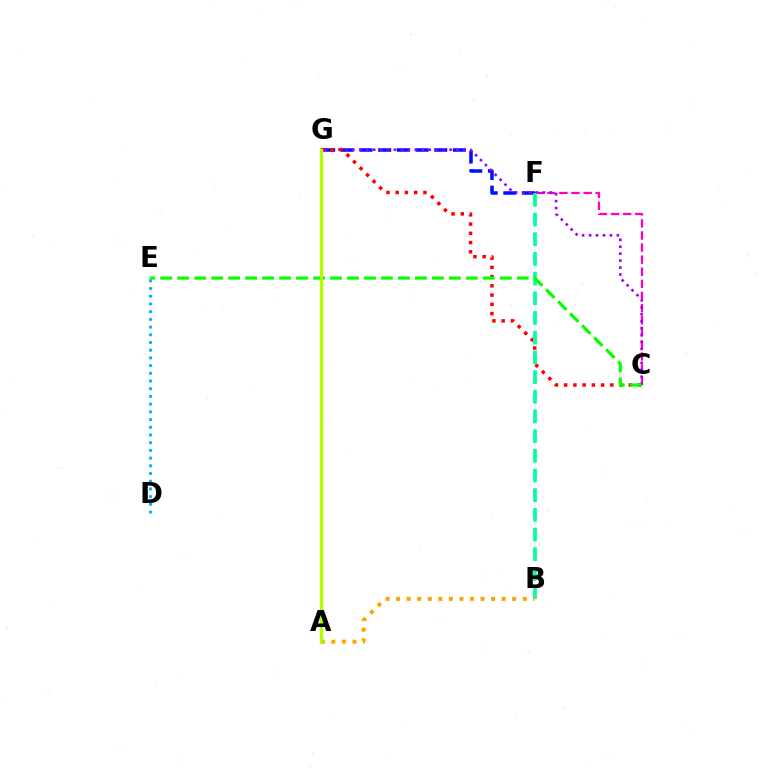{('C', 'F'): [{'color': '#ff00bd', 'line_style': 'dashed', 'thickness': 1.64}], ('F', 'G'): [{'color': '#0010ff', 'line_style': 'dashed', 'thickness': 2.54}], ('C', 'G'): [{'color': '#9b00ff', 'line_style': 'dotted', 'thickness': 1.89}, {'color': '#ff0000', 'line_style': 'dotted', 'thickness': 2.51}], ('B', 'F'): [{'color': '#00ff9d', 'line_style': 'dashed', 'thickness': 2.67}], ('A', 'B'): [{'color': '#ffa500', 'line_style': 'dotted', 'thickness': 2.87}], ('C', 'E'): [{'color': '#08ff00', 'line_style': 'dashed', 'thickness': 2.31}], ('A', 'G'): [{'color': '#b3ff00', 'line_style': 'solid', 'thickness': 2.39}], ('D', 'E'): [{'color': '#00b5ff', 'line_style': 'dotted', 'thickness': 2.09}]}